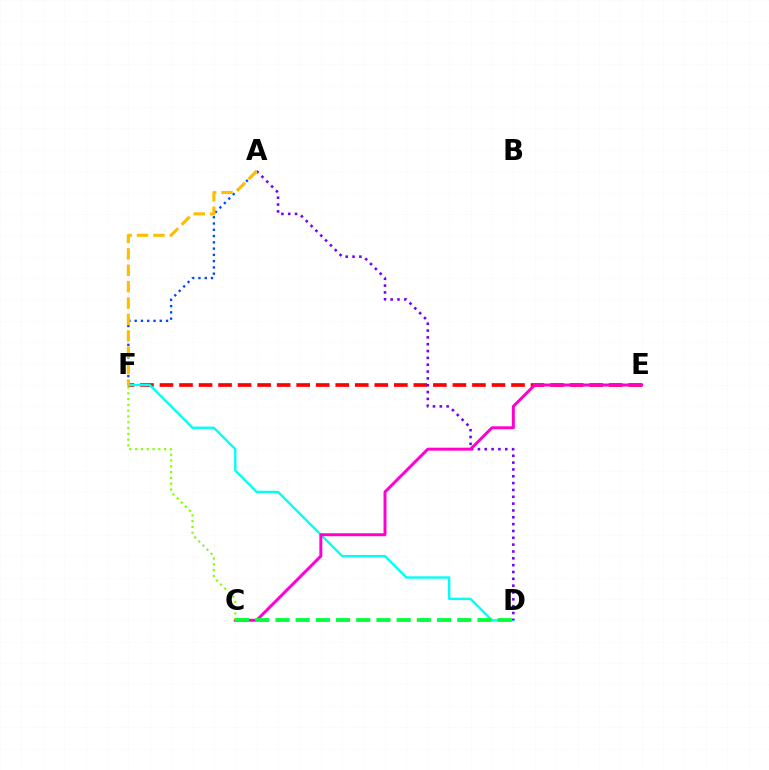{('A', 'F'): [{'color': '#004bff', 'line_style': 'dotted', 'thickness': 1.7}, {'color': '#ffbd00', 'line_style': 'dashed', 'thickness': 2.23}], ('E', 'F'): [{'color': '#ff0000', 'line_style': 'dashed', 'thickness': 2.65}], ('D', 'F'): [{'color': '#00fff6', 'line_style': 'solid', 'thickness': 1.71}], ('A', 'D'): [{'color': '#7200ff', 'line_style': 'dotted', 'thickness': 1.86}], ('C', 'E'): [{'color': '#ff00cf', 'line_style': 'solid', 'thickness': 2.13}], ('C', 'F'): [{'color': '#84ff00', 'line_style': 'dotted', 'thickness': 1.57}], ('C', 'D'): [{'color': '#00ff39', 'line_style': 'dashed', 'thickness': 2.74}]}